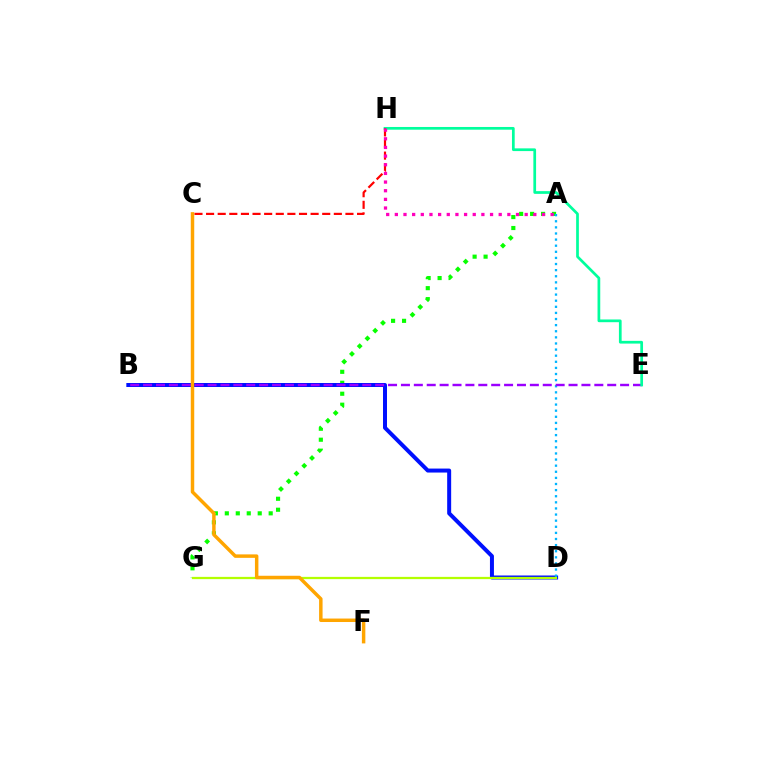{('A', 'G'): [{'color': '#08ff00', 'line_style': 'dotted', 'thickness': 2.98}], ('B', 'D'): [{'color': '#0010ff', 'line_style': 'solid', 'thickness': 2.87}], ('A', 'D'): [{'color': '#00b5ff', 'line_style': 'dotted', 'thickness': 1.66}], ('D', 'G'): [{'color': '#b3ff00', 'line_style': 'solid', 'thickness': 1.62}], ('B', 'E'): [{'color': '#9b00ff', 'line_style': 'dashed', 'thickness': 1.75}], ('E', 'H'): [{'color': '#00ff9d', 'line_style': 'solid', 'thickness': 1.96}], ('C', 'H'): [{'color': '#ff0000', 'line_style': 'dashed', 'thickness': 1.58}], ('A', 'H'): [{'color': '#ff00bd', 'line_style': 'dotted', 'thickness': 2.35}], ('C', 'F'): [{'color': '#ffa500', 'line_style': 'solid', 'thickness': 2.5}]}